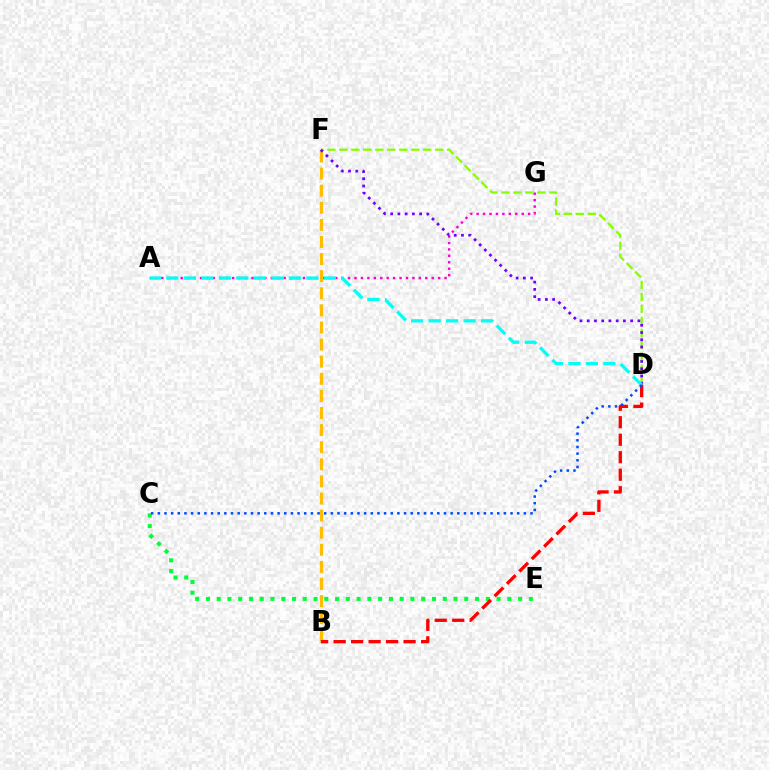{('A', 'G'): [{'color': '#ff00cf', 'line_style': 'dotted', 'thickness': 1.75}], ('D', 'F'): [{'color': '#84ff00', 'line_style': 'dashed', 'thickness': 1.63}, {'color': '#7200ff', 'line_style': 'dotted', 'thickness': 1.97}], ('C', 'E'): [{'color': '#00ff39', 'line_style': 'dotted', 'thickness': 2.92}], ('B', 'F'): [{'color': '#ffbd00', 'line_style': 'dashed', 'thickness': 2.32}], ('B', 'D'): [{'color': '#ff0000', 'line_style': 'dashed', 'thickness': 2.38}], ('A', 'D'): [{'color': '#00fff6', 'line_style': 'dashed', 'thickness': 2.38}], ('C', 'D'): [{'color': '#004bff', 'line_style': 'dotted', 'thickness': 1.81}]}